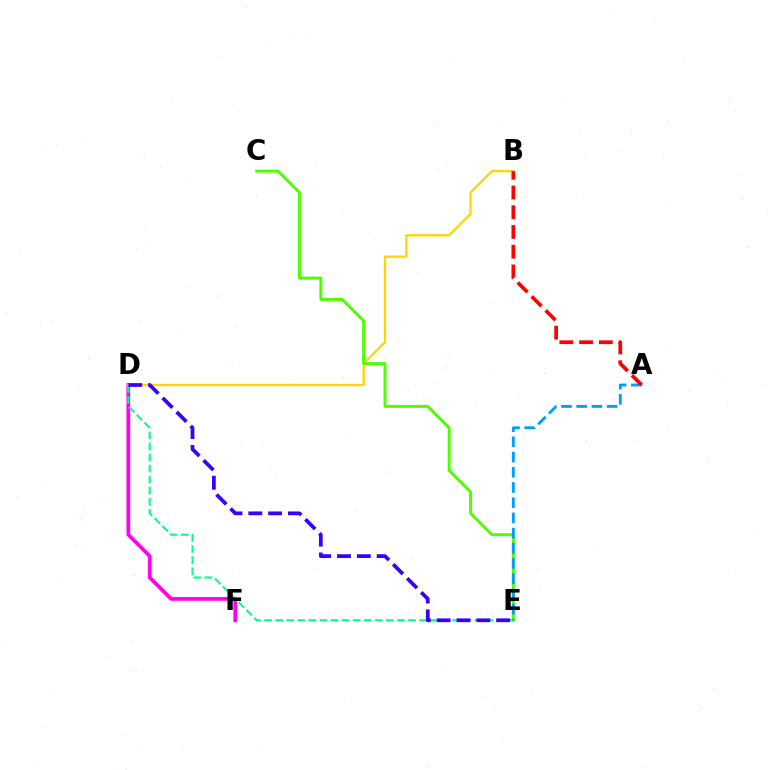{('D', 'F'): [{'color': '#ff00ed', 'line_style': 'solid', 'thickness': 2.68}], ('B', 'D'): [{'color': '#ffd500', 'line_style': 'solid', 'thickness': 1.66}], ('C', 'E'): [{'color': '#4fff00', 'line_style': 'solid', 'thickness': 2.14}], ('D', 'E'): [{'color': '#00ff86', 'line_style': 'dashed', 'thickness': 1.5}, {'color': '#3700ff', 'line_style': 'dashed', 'thickness': 2.69}], ('A', 'E'): [{'color': '#009eff', 'line_style': 'dashed', 'thickness': 2.07}], ('A', 'B'): [{'color': '#ff0000', 'line_style': 'dashed', 'thickness': 2.68}]}